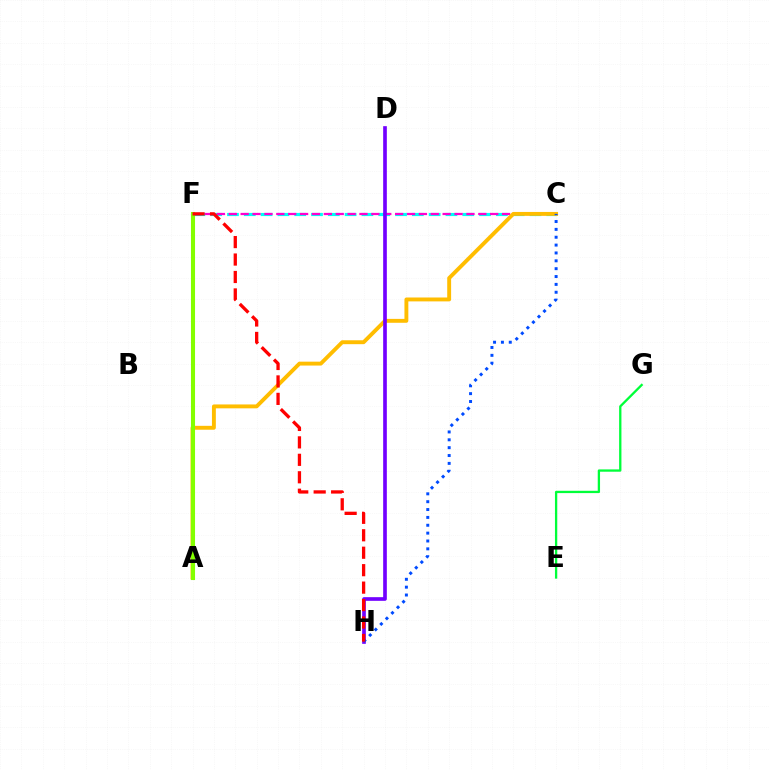{('C', 'F'): [{'color': '#00fff6', 'line_style': 'dashed', 'thickness': 2.28}, {'color': '#ff00cf', 'line_style': 'dashed', 'thickness': 1.61}], ('A', 'C'): [{'color': '#ffbd00', 'line_style': 'solid', 'thickness': 2.8}], ('D', 'H'): [{'color': '#7200ff', 'line_style': 'solid', 'thickness': 2.64}], ('A', 'F'): [{'color': '#84ff00', 'line_style': 'solid', 'thickness': 2.93}], ('C', 'H'): [{'color': '#004bff', 'line_style': 'dotted', 'thickness': 2.14}], ('E', 'G'): [{'color': '#00ff39', 'line_style': 'solid', 'thickness': 1.66}], ('F', 'H'): [{'color': '#ff0000', 'line_style': 'dashed', 'thickness': 2.37}]}